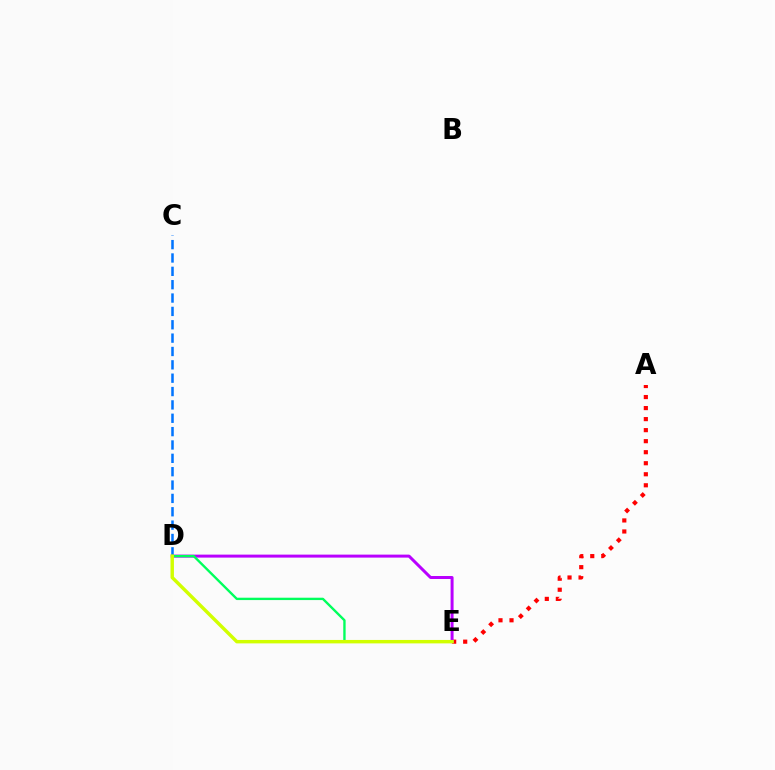{('A', 'E'): [{'color': '#ff0000', 'line_style': 'dotted', 'thickness': 3.0}], ('D', 'E'): [{'color': '#b900ff', 'line_style': 'solid', 'thickness': 2.15}, {'color': '#00ff5c', 'line_style': 'solid', 'thickness': 1.7}, {'color': '#d1ff00', 'line_style': 'solid', 'thickness': 2.47}], ('C', 'D'): [{'color': '#0074ff', 'line_style': 'dashed', 'thickness': 1.81}]}